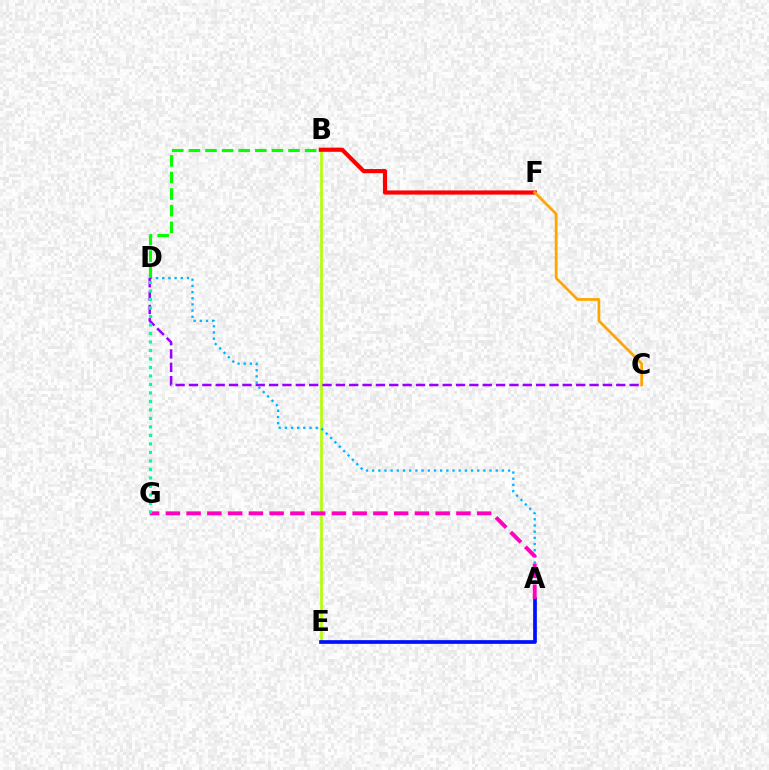{('B', 'E'): [{'color': '#b3ff00', 'line_style': 'solid', 'thickness': 1.91}], ('B', 'D'): [{'color': '#08ff00', 'line_style': 'dashed', 'thickness': 2.26}], ('A', 'D'): [{'color': '#00b5ff', 'line_style': 'dotted', 'thickness': 1.68}], ('C', 'D'): [{'color': '#9b00ff', 'line_style': 'dashed', 'thickness': 1.81}], ('B', 'F'): [{'color': '#ff0000', 'line_style': 'solid', 'thickness': 3.0}], ('A', 'E'): [{'color': '#0010ff', 'line_style': 'solid', 'thickness': 2.67}], ('A', 'G'): [{'color': '#ff00bd', 'line_style': 'dashed', 'thickness': 2.82}], ('D', 'G'): [{'color': '#00ff9d', 'line_style': 'dotted', 'thickness': 2.31}], ('C', 'F'): [{'color': '#ffa500', 'line_style': 'solid', 'thickness': 1.98}]}